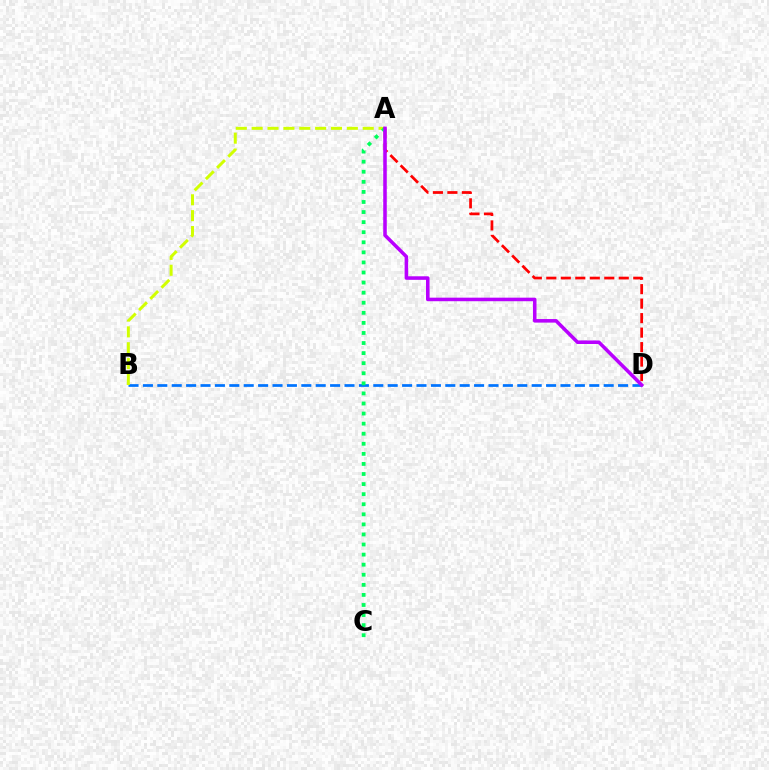{('B', 'D'): [{'color': '#0074ff', 'line_style': 'dashed', 'thickness': 1.96}], ('A', 'B'): [{'color': '#d1ff00', 'line_style': 'dashed', 'thickness': 2.16}], ('A', 'D'): [{'color': '#ff0000', 'line_style': 'dashed', 'thickness': 1.97}, {'color': '#b900ff', 'line_style': 'solid', 'thickness': 2.55}], ('A', 'C'): [{'color': '#00ff5c', 'line_style': 'dotted', 'thickness': 2.74}]}